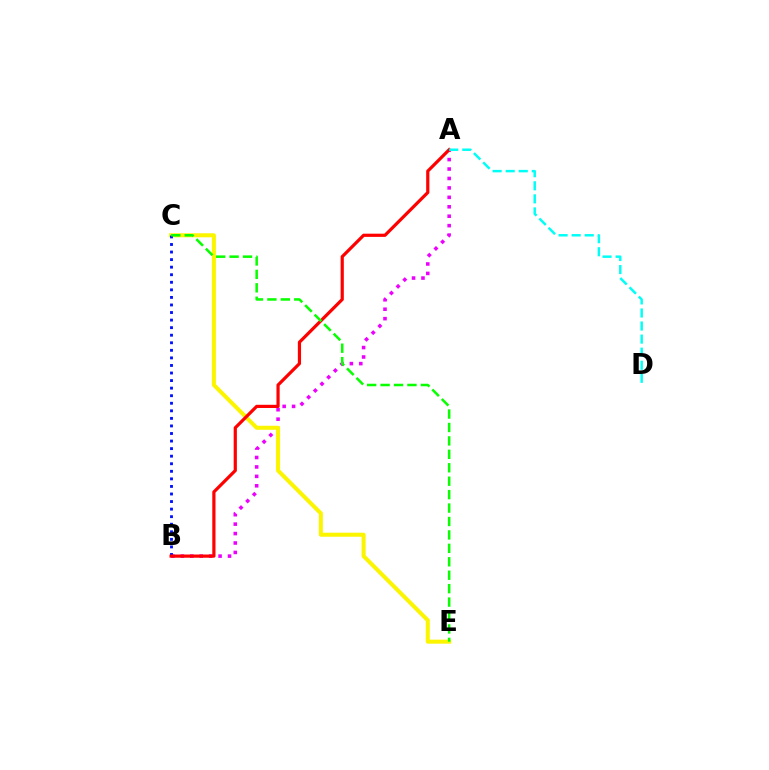{('A', 'B'): [{'color': '#ee00ff', 'line_style': 'dotted', 'thickness': 2.56}, {'color': '#ff0000', 'line_style': 'solid', 'thickness': 2.3}], ('C', 'E'): [{'color': '#fcf500', 'line_style': 'solid', 'thickness': 2.9}, {'color': '#08ff00', 'line_style': 'dashed', 'thickness': 1.82}], ('B', 'C'): [{'color': '#0010ff', 'line_style': 'dotted', 'thickness': 2.05}], ('A', 'D'): [{'color': '#00fff6', 'line_style': 'dashed', 'thickness': 1.78}]}